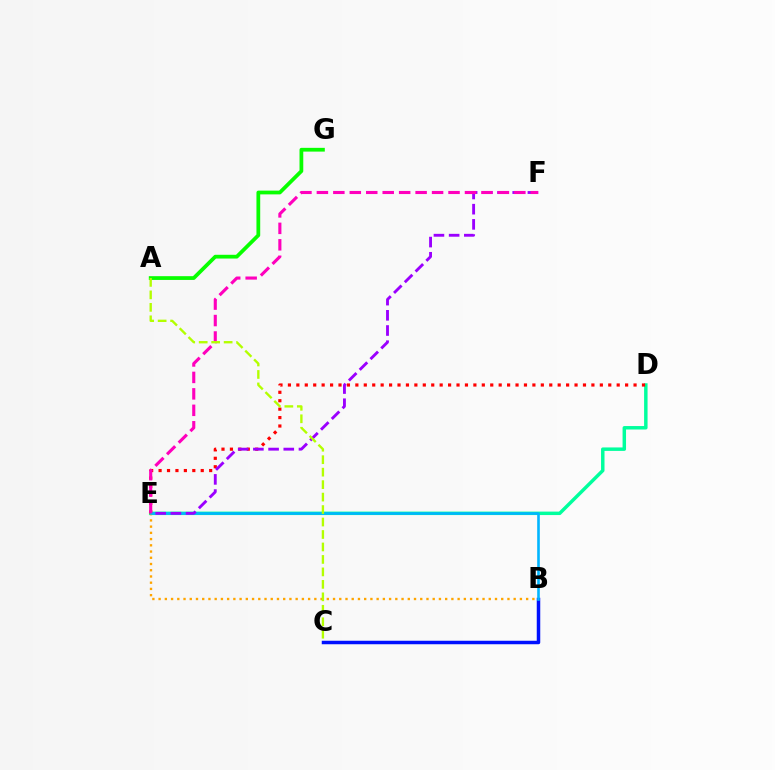{('D', 'E'): [{'color': '#00ff9d', 'line_style': 'solid', 'thickness': 2.49}, {'color': '#ff0000', 'line_style': 'dotted', 'thickness': 2.29}], ('B', 'E'): [{'color': '#ffa500', 'line_style': 'dotted', 'thickness': 1.69}, {'color': '#00b5ff', 'line_style': 'solid', 'thickness': 1.88}], ('A', 'G'): [{'color': '#08ff00', 'line_style': 'solid', 'thickness': 2.71}], ('B', 'C'): [{'color': '#0010ff', 'line_style': 'solid', 'thickness': 2.52}], ('E', 'F'): [{'color': '#9b00ff', 'line_style': 'dashed', 'thickness': 2.06}, {'color': '#ff00bd', 'line_style': 'dashed', 'thickness': 2.24}], ('A', 'C'): [{'color': '#b3ff00', 'line_style': 'dashed', 'thickness': 1.69}]}